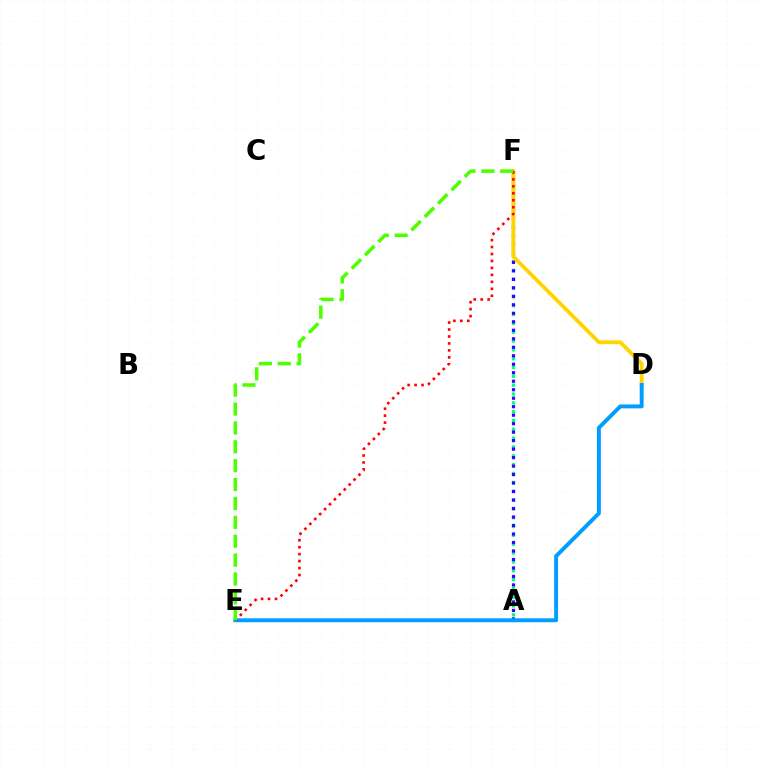{('A', 'F'): [{'color': '#00ff86', 'line_style': 'dotted', 'thickness': 2.4}, {'color': '#3700ff', 'line_style': 'dotted', 'thickness': 2.31}], ('A', 'E'): [{'color': '#ff00ed', 'line_style': 'dashed', 'thickness': 1.88}], ('D', 'F'): [{'color': '#ffd500', 'line_style': 'solid', 'thickness': 2.75}], ('D', 'E'): [{'color': '#009eff', 'line_style': 'solid', 'thickness': 2.82}], ('E', 'F'): [{'color': '#ff0000', 'line_style': 'dotted', 'thickness': 1.89}, {'color': '#4fff00', 'line_style': 'dashed', 'thickness': 2.56}]}